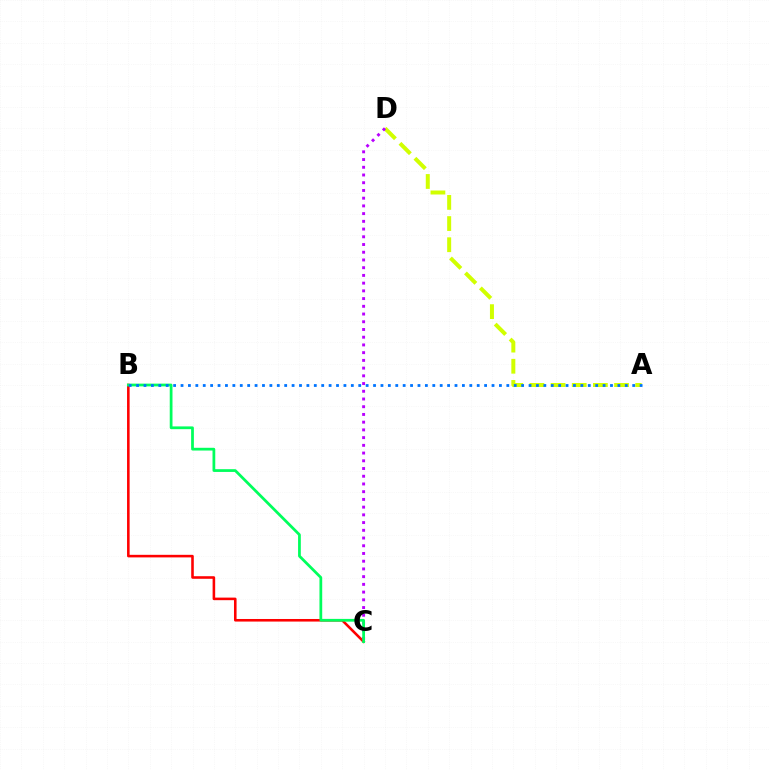{('A', 'D'): [{'color': '#d1ff00', 'line_style': 'dashed', 'thickness': 2.87}], ('B', 'C'): [{'color': '#ff0000', 'line_style': 'solid', 'thickness': 1.86}, {'color': '#00ff5c', 'line_style': 'solid', 'thickness': 1.98}], ('C', 'D'): [{'color': '#b900ff', 'line_style': 'dotted', 'thickness': 2.1}], ('A', 'B'): [{'color': '#0074ff', 'line_style': 'dotted', 'thickness': 2.01}]}